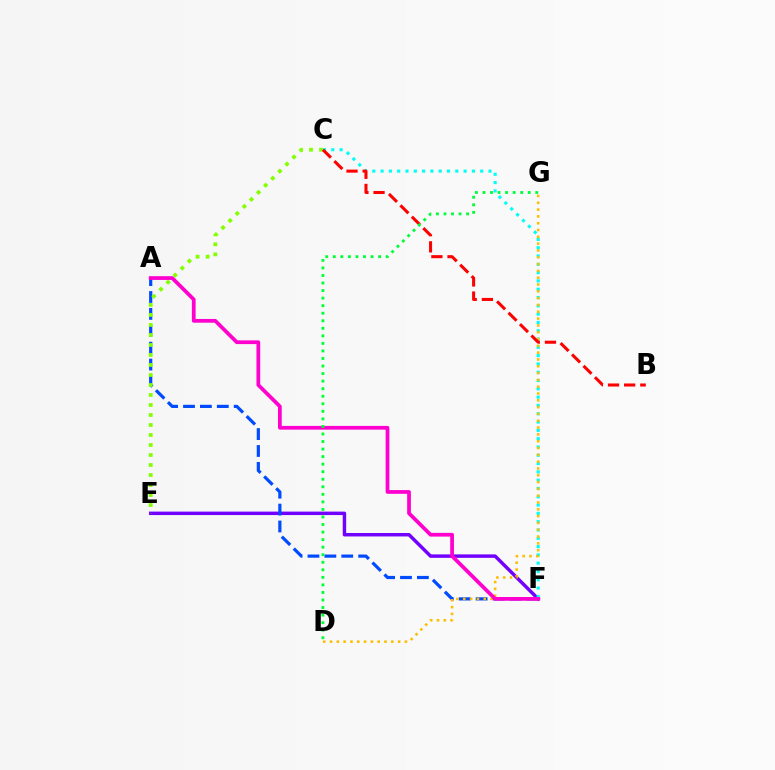{('E', 'F'): [{'color': '#7200ff', 'line_style': 'solid', 'thickness': 2.49}], ('A', 'F'): [{'color': '#004bff', 'line_style': 'dashed', 'thickness': 2.29}, {'color': '#ff00cf', 'line_style': 'solid', 'thickness': 2.69}], ('C', 'F'): [{'color': '#00fff6', 'line_style': 'dotted', 'thickness': 2.26}], ('D', 'G'): [{'color': '#ffbd00', 'line_style': 'dotted', 'thickness': 1.85}, {'color': '#00ff39', 'line_style': 'dotted', 'thickness': 2.05}], ('C', 'E'): [{'color': '#84ff00', 'line_style': 'dotted', 'thickness': 2.72}], ('B', 'C'): [{'color': '#ff0000', 'line_style': 'dashed', 'thickness': 2.19}]}